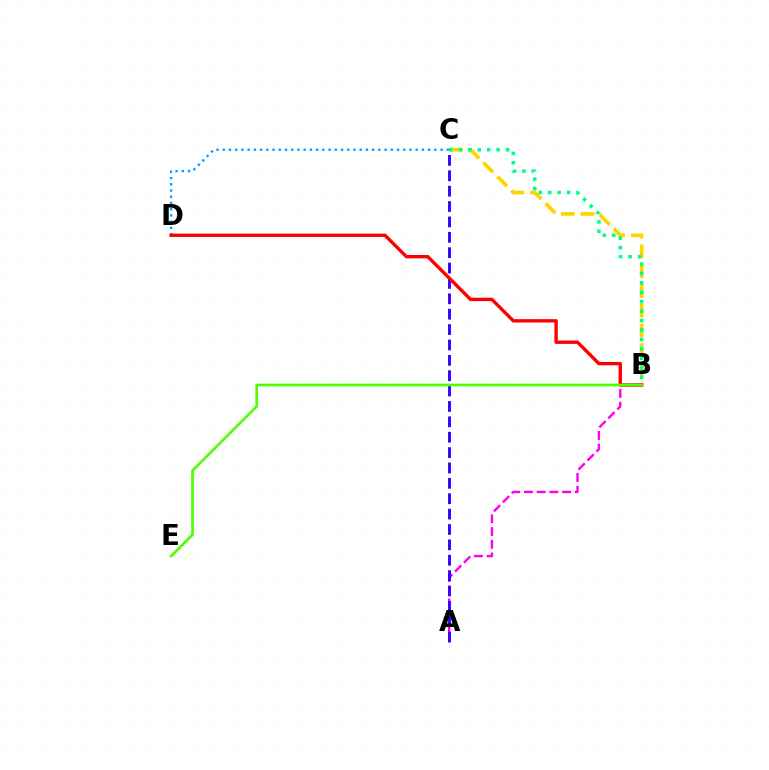{('B', 'C'): [{'color': '#ffd500', 'line_style': 'dashed', 'thickness': 2.68}, {'color': '#00ff86', 'line_style': 'dotted', 'thickness': 2.56}], ('A', 'B'): [{'color': '#ff00ed', 'line_style': 'dashed', 'thickness': 1.73}], ('C', 'D'): [{'color': '#009eff', 'line_style': 'dotted', 'thickness': 1.69}], ('A', 'C'): [{'color': '#3700ff', 'line_style': 'dashed', 'thickness': 2.09}], ('B', 'D'): [{'color': '#ff0000', 'line_style': 'solid', 'thickness': 2.42}], ('B', 'E'): [{'color': '#4fff00', 'line_style': 'solid', 'thickness': 1.92}]}